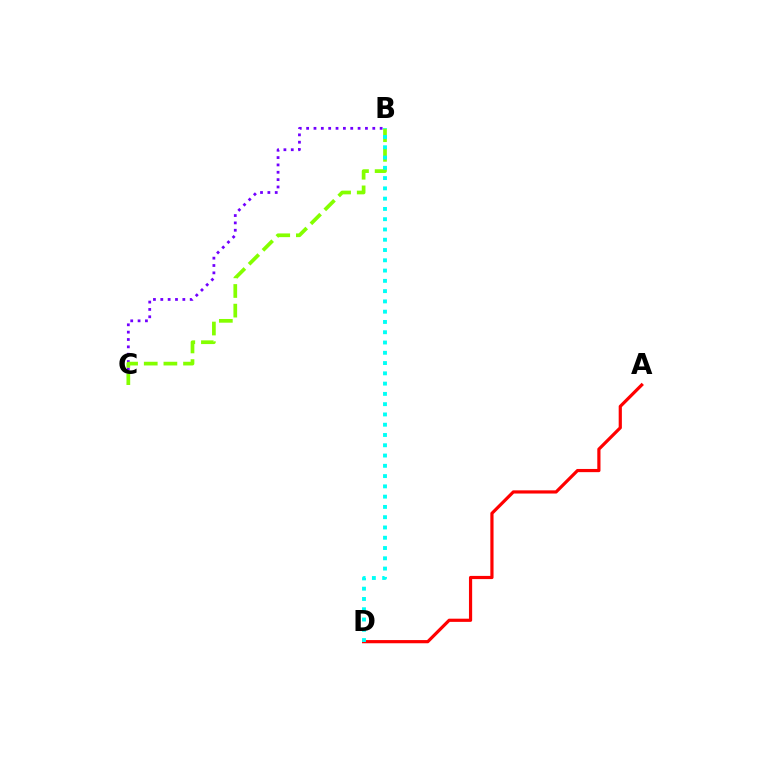{('B', 'C'): [{'color': '#7200ff', 'line_style': 'dotted', 'thickness': 2.0}, {'color': '#84ff00', 'line_style': 'dashed', 'thickness': 2.67}], ('A', 'D'): [{'color': '#ff0000', 'line_style': 'solid', 'thickness': 2.3}], ('B', 'D'): [{'color': '#00fff6', 'line_style': 'dotted', 'thickness': 2.79}]}